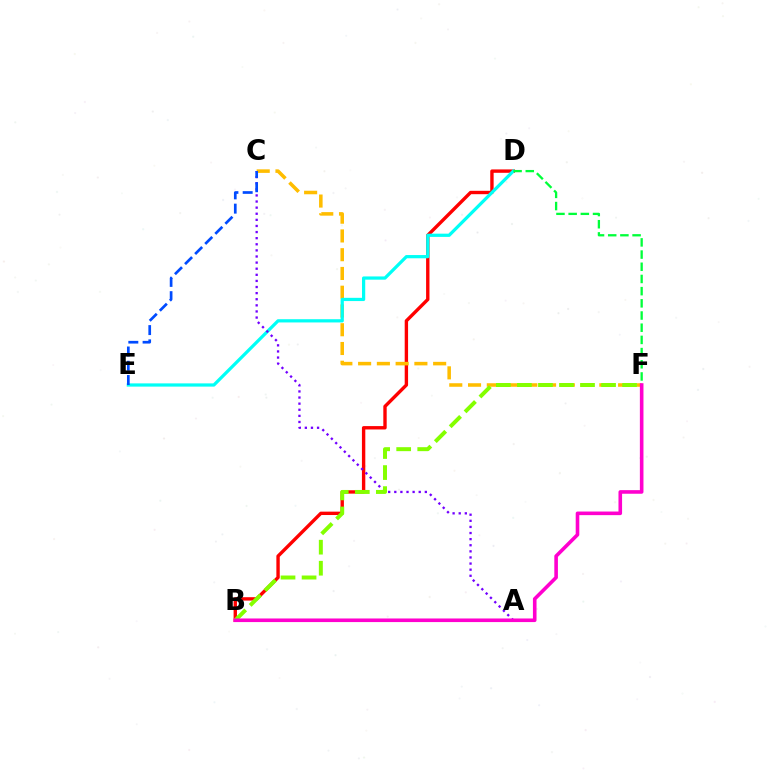{('B', 'D'): [{'color': '#ff0000', 'line_style': 'solid', 'thickness': 2.43}], ('C', 'F'): [{'color': '#ffbd00', 'line_style': 'dashed', 'thickness': 2.55}], ('D', 'E'): [{'color': '#00fff6', 'line_style': 'solid', 'thickness': 2.33}], ('A', 'C'): [{'color': '#7200ff', 'line_style': 'dotted', 'thickness': 1.66}], ('B', 'F'): [{'color': '#84ff00', 'line_style': 'dashed', 'thickness': 2.86}, {'color': '#ff00cf', 'line_style': 'solid', 'thickness': 2.59}], ('C', 'E'): [{'color': '#004bff', 'line_style': 'dashed', 'thickness': 1.94}], ('D', 'F'): [{'color': '#00ff39', 'line_style': 'dashed', 'thickness': 1.66}]}